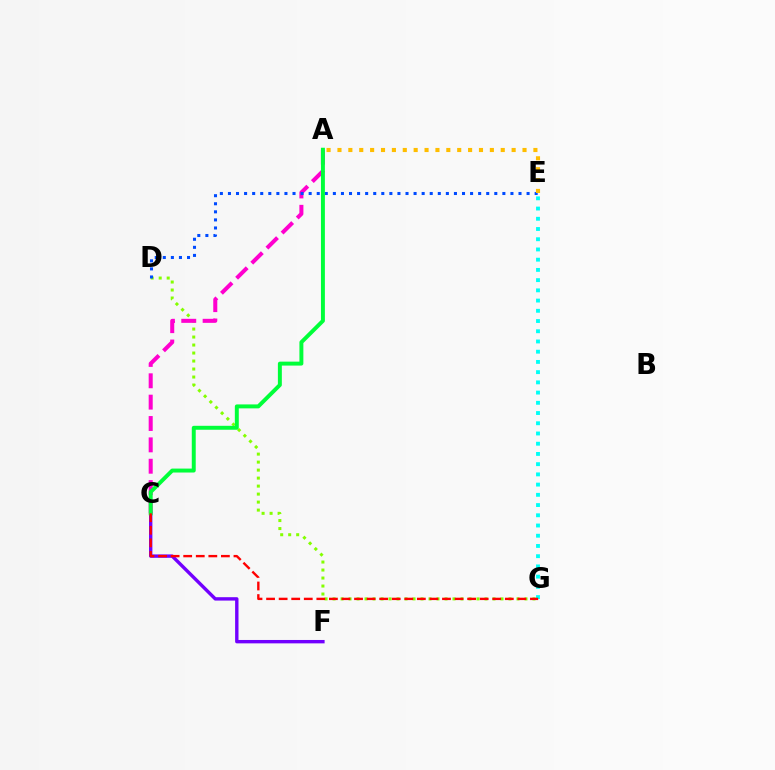{('E', 'G'): [{'color': '#00fff6', 'line_style': 'dotted', 'thickness': 2.78}], ('D', 'G'): [{'color': '#84ff00', 'line_style': 'dotted', 'thickness': 2.17}], ('A', 'C'): [{'color': '#ff00cf', 'line_style': 'dashed', 'thickness': 2.9}, {'color': '#00ff39', 'line_style': 'solid', 'thickness': 2.84}], ('C', 'F'): [{'color': '#7200ff', 'line_style': 'solid', 'thickness': 2.44}], ('D', 'E'): [{'color': '#004bff', 'line_style': 'dotted', 'thickness': 2.19}], ('A', 'E'): [{'color': '#ffbd00', 'line_style': 'dotted', 'thickness': 2.96}], ('C', 'G'): [{'color': '#ff0000', 'line_style': 'dashed', 'thickness': 1.71}]}